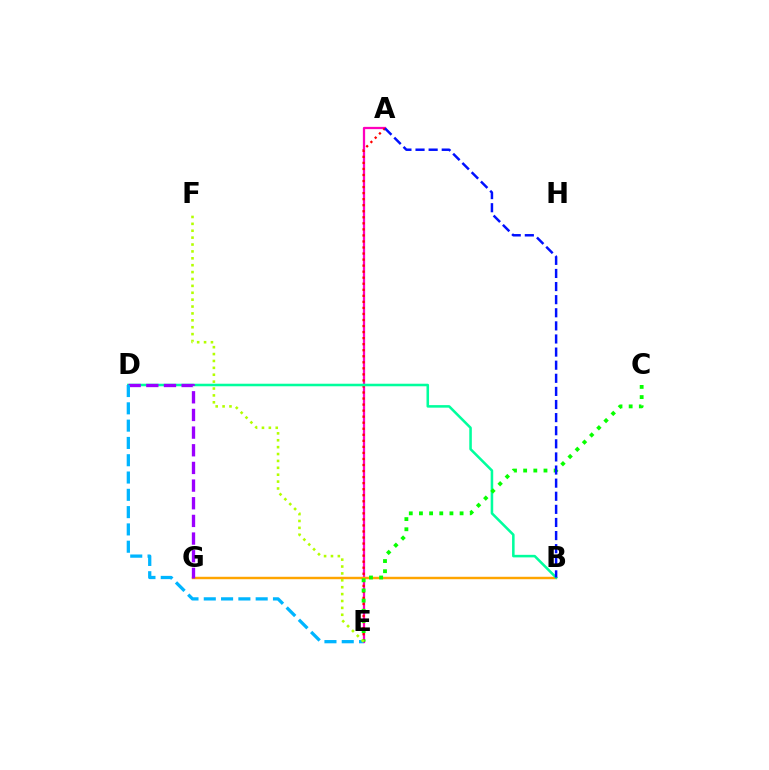{('A', 'E'): [{'color': '#ff00bd', 'line_style': 'solid', 'thickness': 1.63}, {'color': '#ff0000', 'line_style': 'dotted', 'thickness': 1.64}], ('B', 'G'): [{'color': '#ffa500', 'line_style': 'solid', 'thickness': 1.75}], ('B', 'D'): [{'color': '#00ff9d', 'line_style': 'solid', 'thickness': 1.83}], ('C', 'E'): [{'color': '#08ff00', 'line_style': 'dotted', 'thickness': 2.76}], ('D', 'G'): [{'color': '#9b00ff', 'line_style': 'dashed', 'thickness': 2.4}], ('A', 'B'): [{'color': '#0010ff', 'line_style': 'dashed', 'thickness': 1.78}], ('D', 'E'): [{'color': '#00b5ff', 'line_style': 'dashed', 'thickness': 2.35}], ('E', 'F'): [{'color': '#b3ff00', 'line_style': 'dotted', 'thickness': 1.87}]}